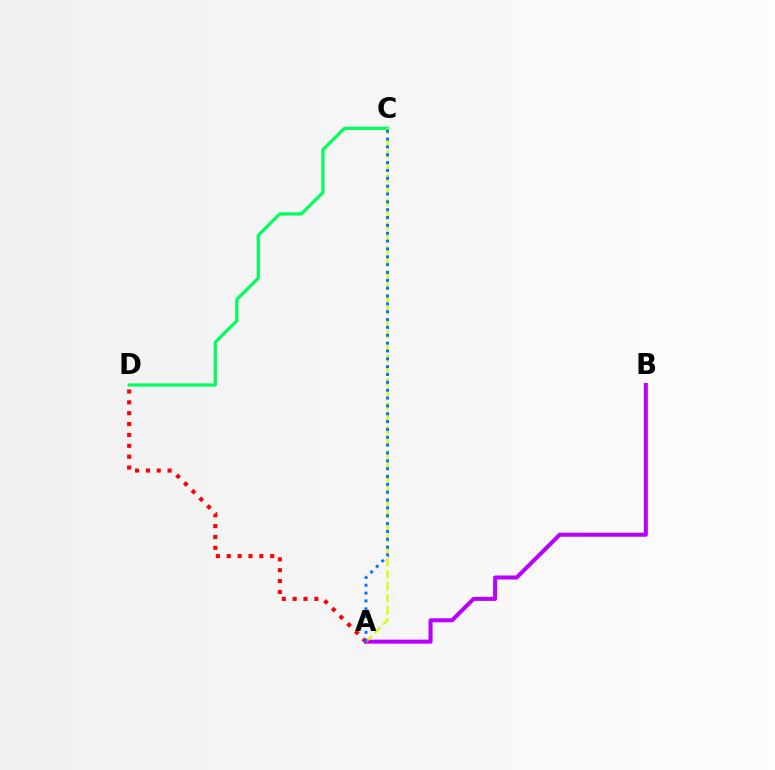{('C', 'D'): [{'color': '#00ff5c', 'line_style': 'solid', 'thickness': 2.33}], ('A', 'D'): [{'color': '#ff0000', 'line_style': 'dotted', 'thickness': 2.95}], ('A', 'B'): [{'color': '#b900ff', 'line_style': 'solid', 'thickness': 2.91}], ('A', 'C'): [{'color': '#d1ff00', 'line_style': 'dashed', 'thickness': 1.63}, {'color': '#0074ff', 'line_style': 'dotted', 'thickness': 2.13}]}